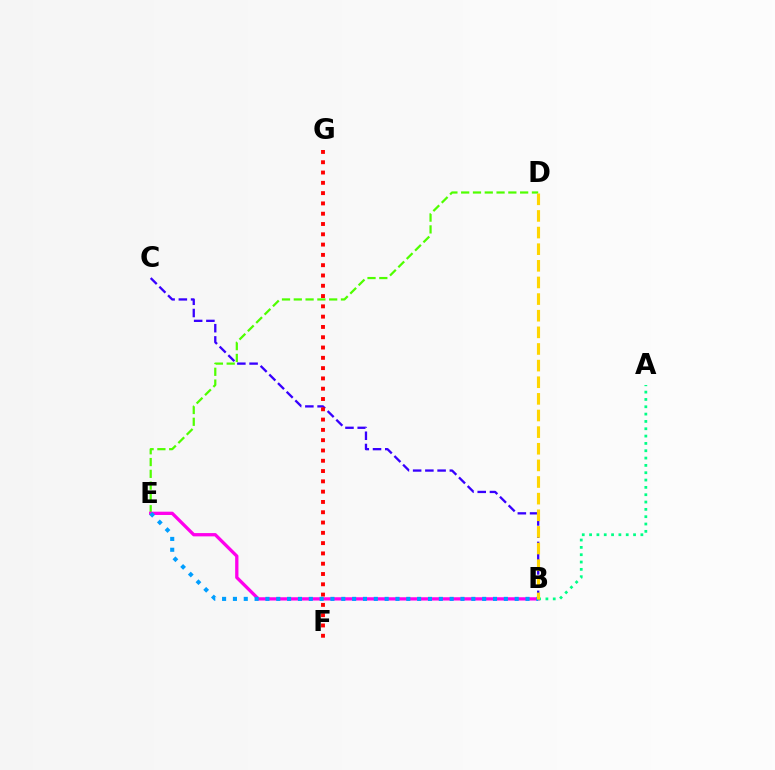{('B', 'C'): [{'color': '#3700ff', 'line_style': 'dashed', 'thickness': 1.66}], ('F', 'G'): [{'color': '#ff0000', 'line_style': 'dotted', 'thickness': 2.8}], ('D', 'E'): [{'color': '#4fff00', 'line_style': 'dashed', 'thickness': 1.6}], ('B', 'E'): [{'color': '#ff00ed', 'line_style': 'solid', 'thickness': 2.37}, {'color': '#009eff', 'line_style': 'dotted', 'thickness': 2.94}], ('A', 'B'): [{'color': '#00ff86', 'line_style': 'dotted', 'thickness': 1.99}], ('B', 'D'): [{'color': '#ffd500', 'line_style': 'dashed', 'thickness': 2.26}]}